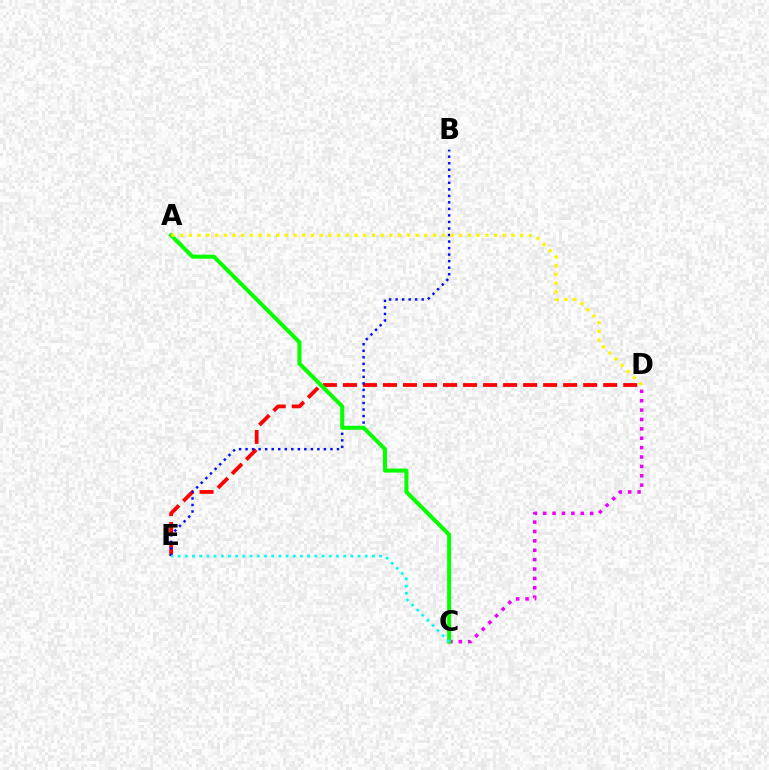{('D', 'E'): [{'color': '#ff0000', 'line_style': 'dashed', 'thickness': 2.72}], ('C', 'D'): [{'color': '#ee00ff', 'line_style': 'dotted', 'thickness': 2.55}], ('B', 'E'): [{'color': '#0010ff', 'line_style': 'dotted', 'thickness': 1.77}], ('A', 'C'): [{'color': '#08ff00', 'line_style': 'solid', 'thickness': 2.91}], ('A', 'D'): [{'color': '#fcf500', 'line_style': 'dotted', 'thickness': 2.37}], ('C', 'E'): [{'color': '#00fff6', 'line_style': 'dotted', 'thickness': 1.96}]}